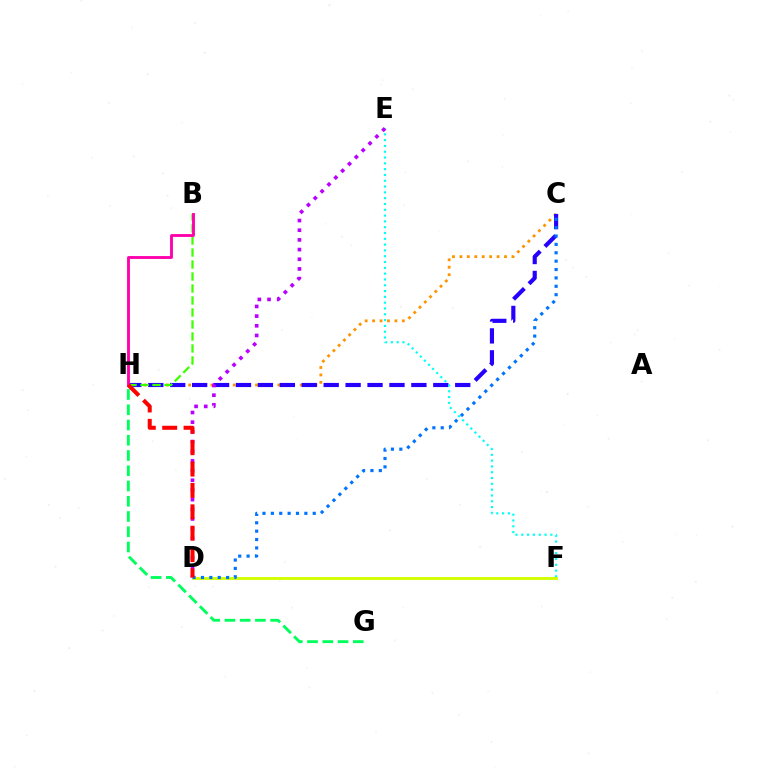{('C', 'H'): [{'color': '#ff9400', 'line_style': 'dotted', 'thickness': 2.02}, {'color': '#2500ff', 'line_style': 'dashed', 'thickness': 2.98}], ('E', 'F'): [{'color': '#00fff6', 'line_style': 'dotted', 'thickness': 1.58}], ('D', 'E'): [{'color': '#b900ff', 'line_style': 'dotted', 'thickness': 2.63}], ('B', 'H'): [{'color': '#3dff00', 'line_style': 'dashed', 'thickness': 1.63}, {'color': '#ff00ac', 'line_style': 'solid', 'thickness': 2.06}], ('G', 'H'): [{'color': '#00ff5c', 'line_style': 'dashed', 'thickness': 2.07}], ('D', 'F'): [{'color': '#d1ff00', 'line_style': 'solid', 'thickness': 2.07}], ('C', 'D'): [{'color': '#0074ff', 'line_style': 'dotted', 'thickness': 2.28}], ('D', 'H'): [{'color': '#ff0000', 'line_style': 'dashed', 'thickness': 2.9}]}